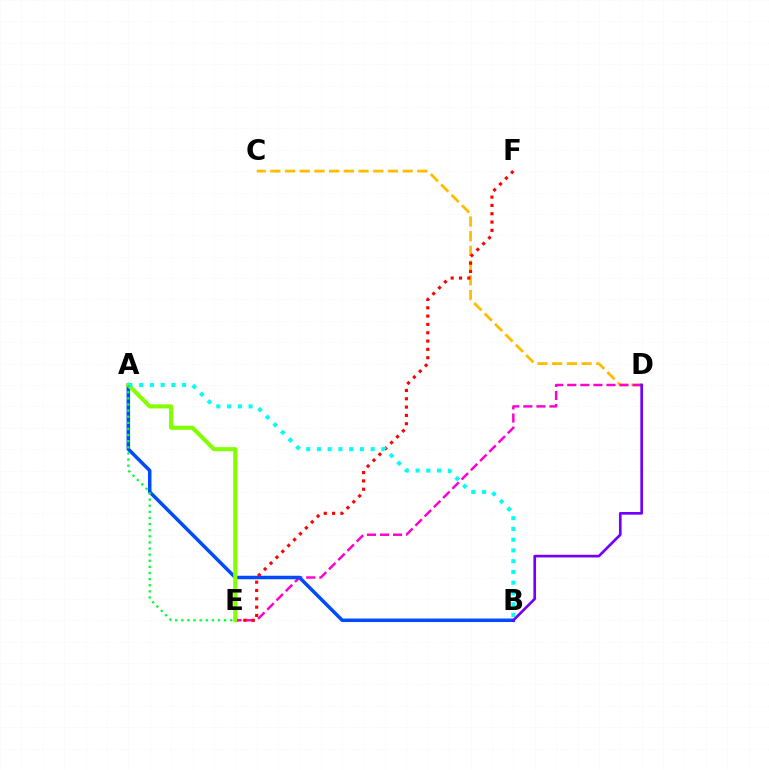{('C', 'D'): [{'color': '#ffbd00', 'line_style': 'dashed', 'thickness': 2.0}], ('D', 'E'): [{'color': '#ff00cf', 'line_style': 'dashed', 'thickness': 1.77}], ('A', 'B'): [{'color': '#004bff', 'line_style': 'solid', 'thickness': 2.52}, {'color': '#00fff6', 'line_style': 'dotted', 'thickness': 2.92}], ('E', 'F'): [{'color': '#ff0000', 'line_style': 'dotted', 'thickness': 2.26}], ('B', 'D'): [{'color': '#7200ff', 'line_style': 'solid', 'thickness': 1.92}], ('A', 'E'): [{'color': '#84ff00', 'line_style': 'solid', 'thickness': 2.95}, {'color': '#00ff39', 'line_style': 'dotted', 'thickness': 1.66}]}